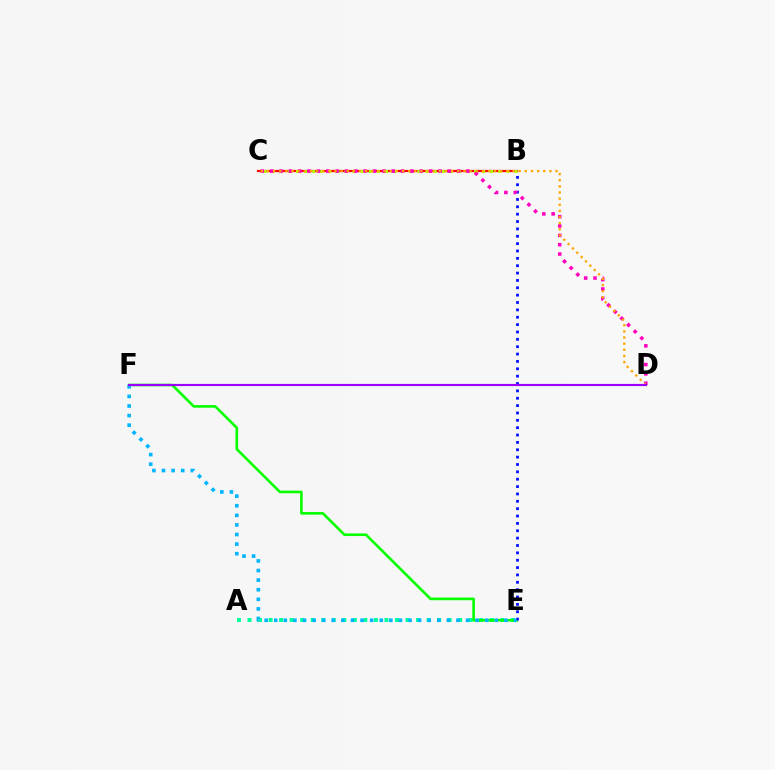{('A', 'E'): [{'color': '#00ff9d', 'line_style': 'dotted', 'thickness': 2.86}], ('B', 'C'): [{'color': '#ff0000', 'line_style': 'solid', 'thickness': 1.6}, {'color': '#b3ff00', 'line_style': 'dotted', 'thickness': 2.2}], ('E', 'F'): [{'color': '#08ff00', 'line_style': 'solid', 'thickness': 1.89}, {'color': '#00b5ff', 'line_style': 'dotted', 'thickness': 2.61}], ('B', 'E'): [{'color': '#0010ff', 'line_style': 'dotted', 'thickness': 2.0}], ('C', 'D'): [{'color': '#ff00bd', 'line_style': 'dotted', 'thickness': 2.54}, {'color': '#ffa500', 'line_style': 'dotted', 'thickness': 1.67}], ('D', 'F'): [{'color': '#9b00ff', 'line_style': 'solid', 'thickness': 1.56}]}